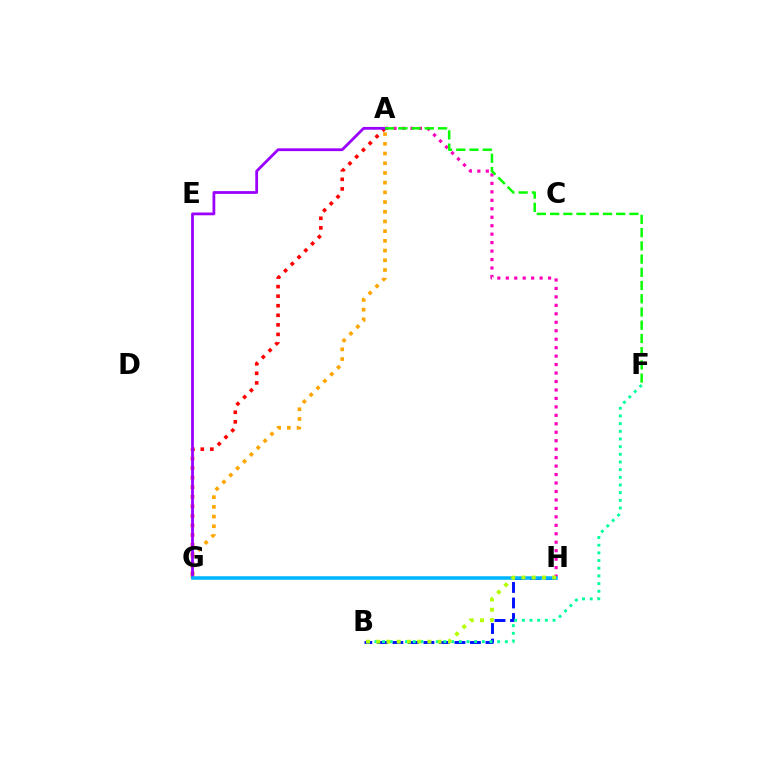{('A', 'G'): [{'color': '#ffa500', 'line_style': 'dotted', 'thickness': 2.64}, {'color': '#ff0000', 'line_style': 'dotted', 'thickness': 2.6}, {'color': '#9b00ff', 'line_style': 'solid', 'thickness': 2.0}], ('A', 'H'): [{'color': '#ff00bd', 'line_style': 'dotted', 'thickness': 2.3}], ('B', 'H'): [{'color': '#0010ff', 'line_style': 'dashed', 'thickness': 2.11}, {'color': '#b3ff00', 'line_style': 'dotted', 'thickness': 2.78}], ('G', 'H'): [{'color': '#00b5ff', 'line_style': 'solid', 'thickness': 2.53}], ('B', 'F'): [{'color': '#00ff9d', 'line_style': 'dotted', 'thickness': 2.08}], ('A', 'F'): [{'color': '#08ff00', 'line_style': 'dashed', 'thickness': 1.8}]}